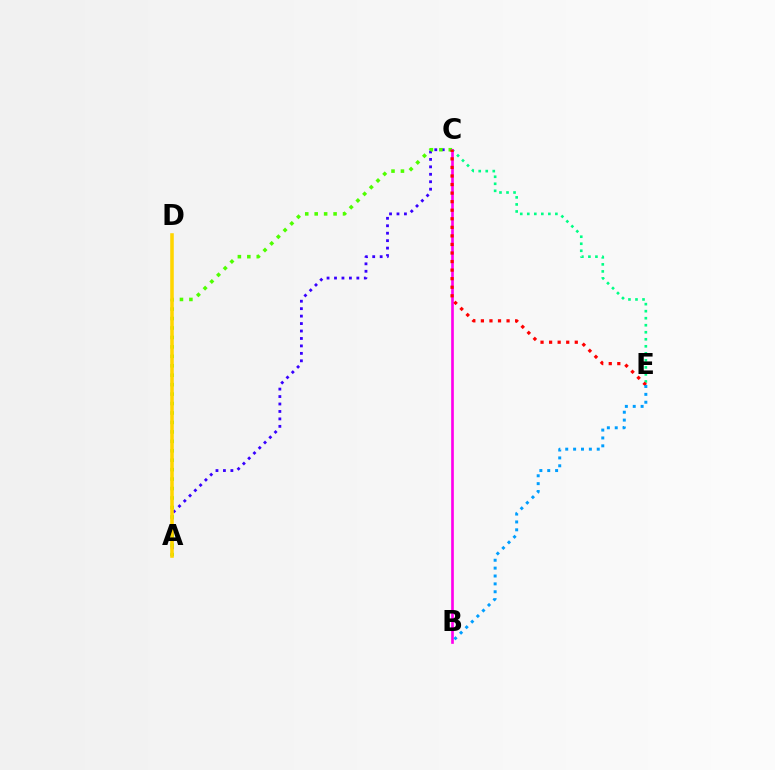{('A', 'C'): [{'color': '#3700ff', 'line_style': 'dotted', 'thickness': 2.02}, {'color': '#4fff00', 'line_style': 'dotted', 'thickness': 2.57}], ('C', 'E'): [{'color': '#00ff86', 'line_style': 'dotted', 'thickness': 1.91}, {'color': '#ff0000', 'line_style': 'dotted', 'thickness': 2.33}], ('B', 'C'): [{'color': '#ff00ed', 'line_style': 'solid', 'thickness': 1.92}], ('A', 'D'): [{'color': '#ffd500', 'line_style': 'solid', 'thickness': 2.56}], ('B', 'E'): [{'color': '#009eff', 'line_style': 'dotted', 'thickness': 2.14}]}